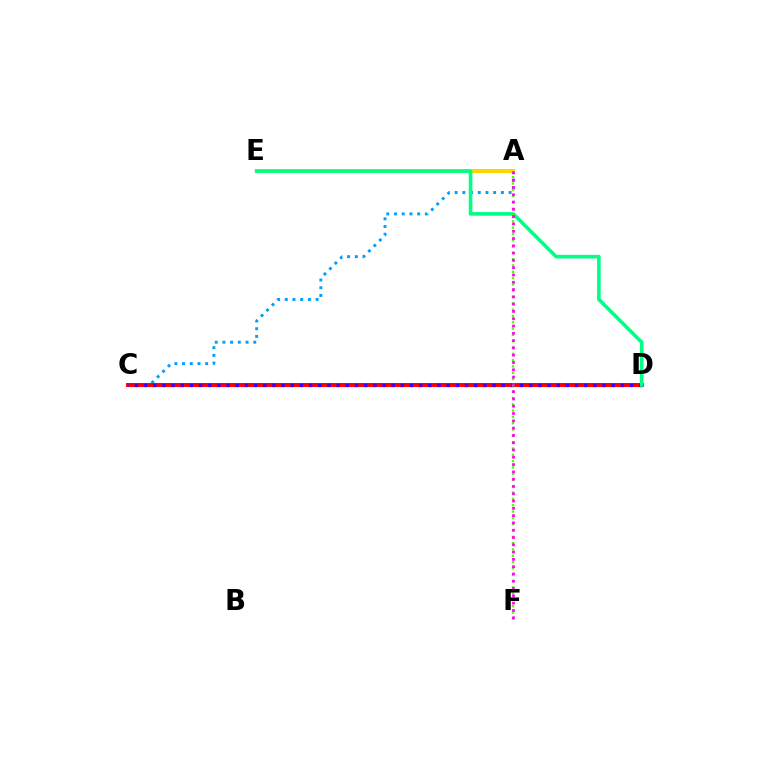{('A', 'C'): [{'color': '#009eff', 'line_style': 'dotted', 'thickness': 2.1}], ('C', 'D'): [{'color': '#ff0000', 'line_style': 'solid', 'thickness': 2.85}, {'color': '#3700ff', 'line_style': 'dotted', 'thickness': 2.49}], ('A', 'E'): [{'color': '#ffd500', 'line_style': 'solid', 'thickness': 2.89}], ('D', 'E'): [{'color': '#00ff86', 'line_style': 'solid', 'thickness': 2.6}], ('A', 'F'): [{'color': '#4fff00', 'line_style': 'dotted', 'thickness': 1.71}, {'color': '#ff00ed', 'line_style': 'dotted', 'thickness': 1.98}]}